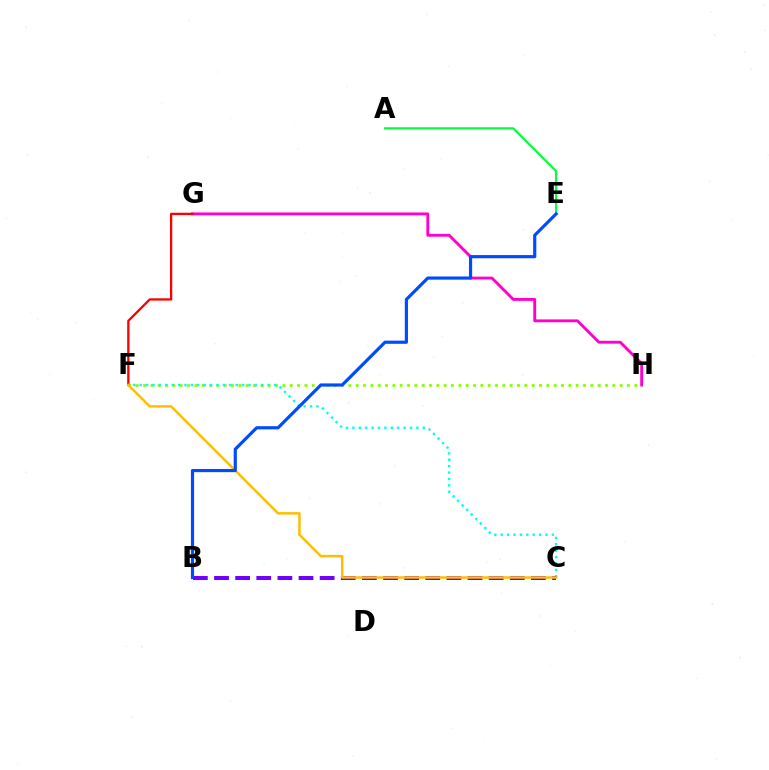{('A', 'E'): [{'color': '#00ff39', 'line_style': 'solid', 'thickness': 1.54}], ('F', 'H'): [{'color': '#84ff00', 'line_style': 'dotted', 'thickness': 1.99}], ('G', 'H'): [{'color': '#ff00cf', 'line_style': 'solid', 'thickness': 2.06}], ('C', 'F'): [{'color': '#00fff6', 'line_style': 'dotted', 'thickness': 1.74}, {'color': '#ffbd00', 'line_style': 'solid', 'thickness': 1.78}], ('B', 'C'): [{'color': '#7200ff', 'line_style': 'dashed', 'thickness': 2.87}], ('F', 'G'): [{'color': '#ff0000', 'line_style': 'solid', 'thickness': 1.66}], ('B', 'E'): [{'color': '#004bff', 'line_style': 'solid', 'thickness': 2.29}]}